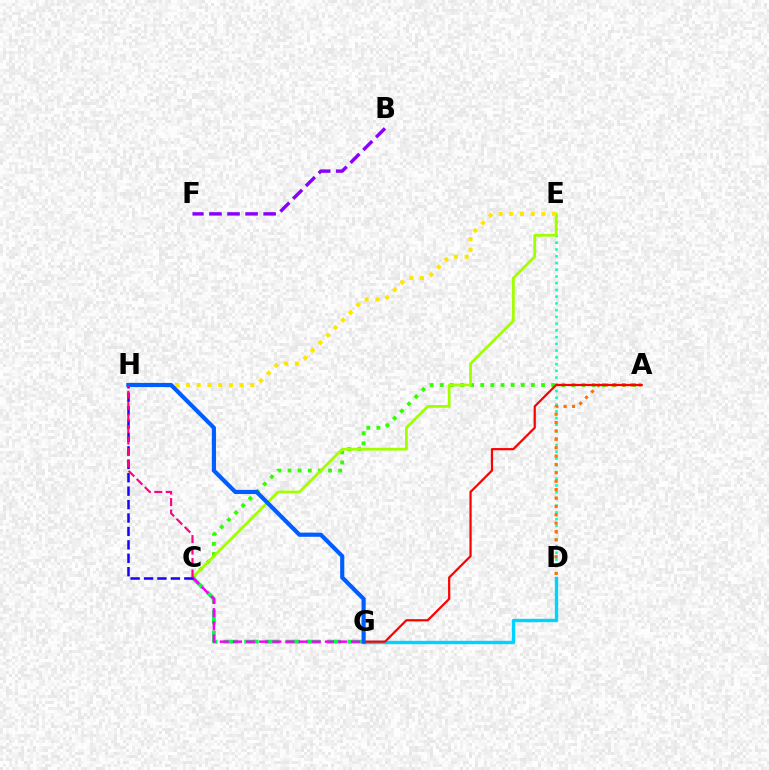{('D', 'E'): [{'color': '#00ffbb', 'line_style': 'dotted', 'thickness': 1.83}], ('A', 'C'): [{'color': '#31ff00', 'line_style': 'dotted', 'thickness': 2.75}], ('C', 'E'): [{'color': '#a2ff00', 'line_style': 'solid', 'thickness': 2.0}], ('D', 'G'): [{'color': '#00d3ff', 'line_style': 'solid', 'thickness': 2.43}], ('B', 'F'): [{'color': '#8a00ff', 'line_style': 'dashed', 'thickness': 2.45}], ('C', 'G'): [{'color': '#00ff45', 'line_style': 'dashed', 'thickness': 2.81}, {'color': '#fa00f9', 'line_style': 'dashed', 'thickness': 1.79}], ('E', 'H'): [{'color': '#ffe600', 'line_style': 'dotted', 'thickness': 2.91}], ('C', 'H'): [{'color': '#1900ff', 'line_style': 'dashed', 'thickness': 1.82}, {'color': '#ff0088', 'line_style': 'dashed', 'thickness': 1.56}], ('A', 'D'): [{'color': '#ff7000', 'line_style': 'dotted', 'thickness': 2.28}], ('A', 'G'): [{'color': '#ff0000', 'line_style': 'solid', 'thickness': 1.6}], ('G', 'H'): [{'color': '#005dff', 'line_style': 'solid', 'thickness': 2.99}]}